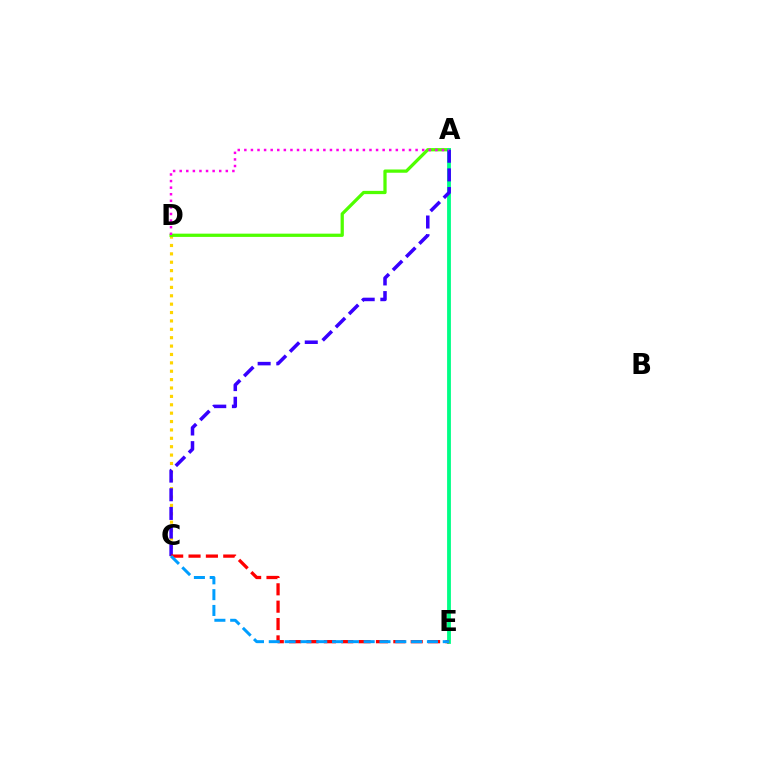{('C', 'D'): [{'color': '#ffd500', 'line_style': 'dotted', 'thickness': 2.28}], ('A', 'D'): [{'color': '#4fff00', 'line_style': 'solid', 'thickness': 2.34}, {'color': '#ff00ed', 'line_style': 'dotted', 'thickness': 1.79}], ('A', 'E'): [{'color': '#00ff86', 'line_style': 'solid', 'thickness': 2.75}], ('A', 'C'): [{'color': '#3700ff', 'line_style': 'dashed', 'thickness': 2.53}], ('C', 'E'): [{'color': '#ff0000', 'line_style': 'dashed', 'thickness': 2.36}, {'color': '#009eff', 'line_style': 'dashed', 'thickness': 2.15}]}